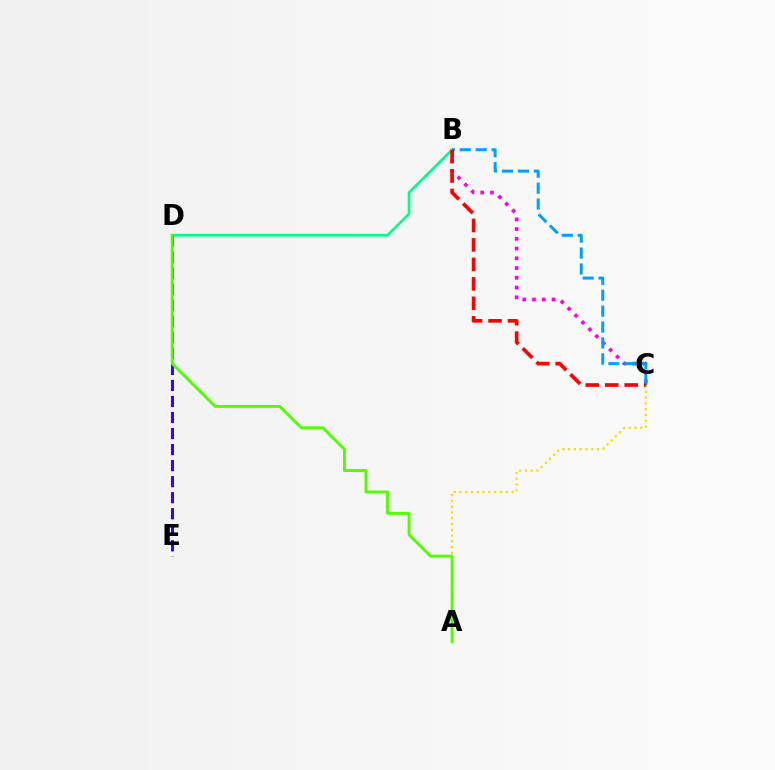{('A', 'C'): [{'color': '#ffd500', 'line_style': 'dotted', 'thickness': 1.57}], ('B', 'C'): [{'color': '#ff00ed', 'line_style': 'dotted', 'thickness': 2.65}, {'color': '#009eff', 'line_style': 'dashed', 'thickness': 2.16}, {'color': '#ff0000', 'line_style': 'dashed', 'thickness': 2.64}], ('B', 'D'): [{'color': '#00ff86', 'line_style': 'solid', 'thickness': 1.92}], ('D', 'E'): [{'color': '#3700ff', 'line_style': 'dashed', 'thickness': 2.18}], ('A', 'D'): [{'color': '#4fff00', 'line_style': 'solid', 'thickness': 2.09}]}